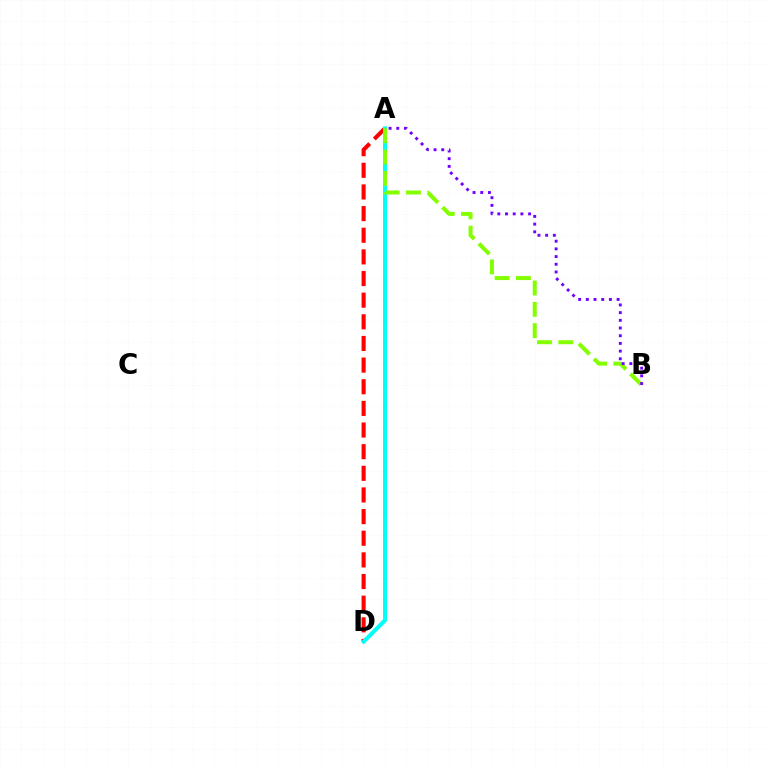{('A', 'D'): [{'color': '#ff0000', 'line_style': 'dashed', 'thickness': 2.94}, {'color': '#00fff6', 'line_style': 'solid', 'thickness': 2.87}], ('A', 'B'): [{'color': '#84ff00', 'line_style': 'dashed', 'thickness': 2.89}, {'color': '#7200ff', 'line_style': 'dotted', 'thickness': 2.09}]}